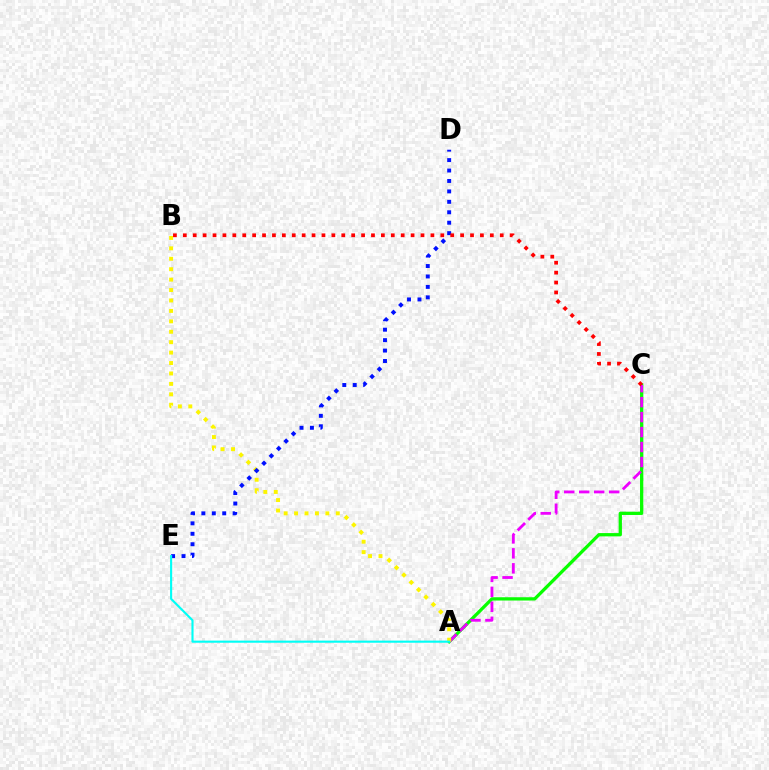{('A', 'C'): [{'color': '#08ff00', 'line_style': 'solid', 'thickness': 2.37}, {'color': '#ee00ff', 'line_style': 'dashed', 'thickness': 2.03}], ('A', 'B'): [{'color': '#fcf500', 'line_style': 'dotted', 'thickness': 2.83}], ('D', 'E'): [{'color': '#0010ff', 'line_style': 'dotted', 'thickness': 2.84}], ('B', 'C'): [{'color': '#ff0000', 'line_style': 'dotted', 'thickness': 2.69}], ('A', 'E'): [{'color': '#00fff6', 'line_style': 'solid', 'thickness': 1.53}]}